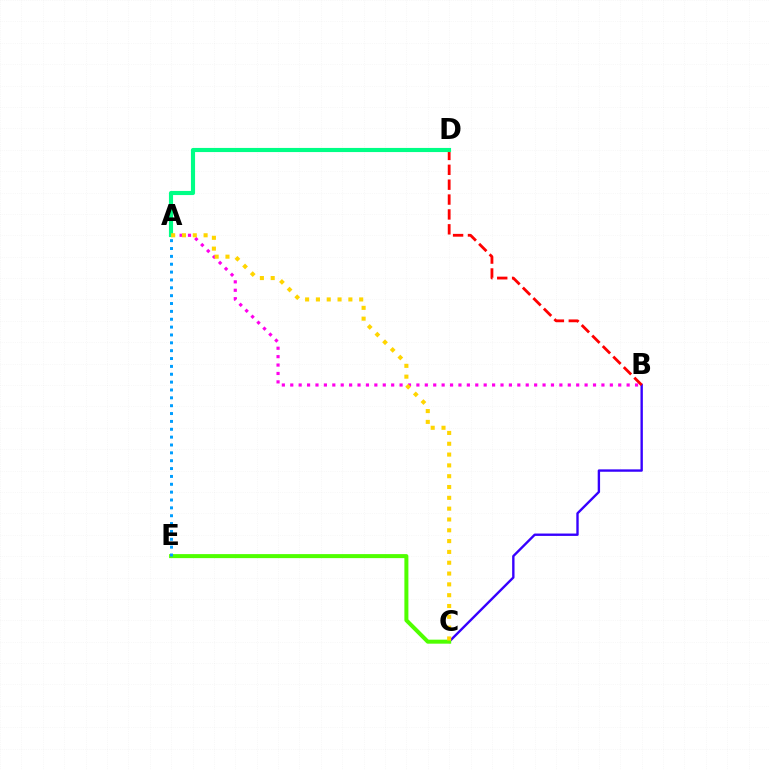{('B', 'C'): [{'color': '#3700ff', 'line_style': 'solid', 'thickness': 1.71}], ('A', 'B'): [{'color': '#ff00ed', 'line_style': 'dotted', 'thickness': 2.28}], ('C', 'E'): [{'color': '#4fff00', 'line_style': 'solid', 'thickness': 2.89}], ('B', 'D'): [{'color': '#ff0000', 'line_style': 'dashed', 'thickness': 2.02}], ('A', 'D'): [{'color': '#00ff86', 'line_style': 'solid', 'thickness': 2.97}], ('A', 'C'): [{'color': '#ffd500', 'line_style': 'dotted', 'thickness': 2.94}], ('A', 'E'): [{'color': '#009eff', 'line_style': 'dotted', 'thickness': 2.14}]}